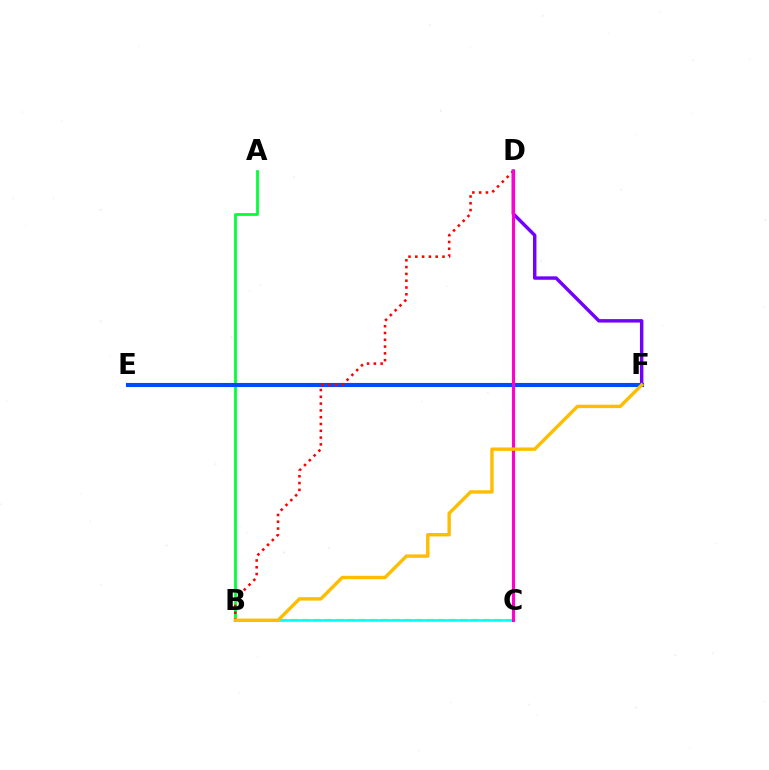{('D', 'F'): [{'color': '#7200ff', 'line_style': 'solid', 'thickness': 2.47}], ('A', 'B'): [{'color': '#00ff39', 'line_style': 'solid', 'thickness': 1.99}], ('B', 'C'): [{'color': '#84ff00', 'line_style': 'dashed', 'thickness': 1.53}, {'color': '#00fff6', 'line_style': 'solid', 'thickness': 1.85}], ('E', 'F'): [{'color': '#004bff', 'line_style': 'solid', 'thickness': 2.97}], ('B', 'D'): [{'color': '#ff0000', 'line_style': 'dotted', 'thickness': 1.85}], ('C', 'D'): [{'color': '#ff00cf', 'line_style': 'solid', 'thickness': 2.24}], ('B', 'F'): [{'color': '#ffbd00', 'line_style': 'solid', 'thickness': 2.45}]}